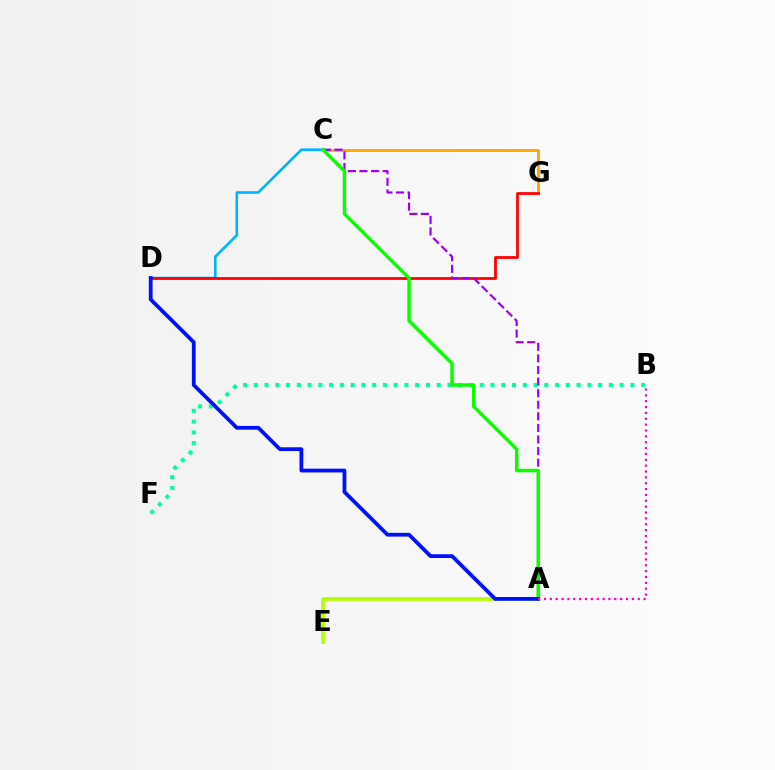{('A', 'E'): [{'color': '#b3ff00', 'line_style': 'solid', 'thickness': 2.69}], ('C', 'G'): [{'color': '#ffa500', 'line_style': 'solid', 'thickness': 2.02}], ('C', 'D'): [{'color': '#00b5ff', 'line_style': 'solid', 'thickness': 1.9}], ('D', 'G'): [{'color': '#ff0000', 'line_style': 'solid', 'thickness': 1.98}], ('B', 'F'): [{'color': '#00ff9d', 'line_style': 'dotted', 'thickness': 2.92}], ('A', 'C'): [{'color': '#9b00ff', 'line_style': 'dashed', 'thickness': 1.57}, {'color': '#08ff00', 'line_style': 'solid', 'thickness': 2.49}], ('A', 'D'): [{'color': '#0010ff', 'line_style': 'solid', 'thickness': 2.72}], ('A', 'B'): [{'color': '#ff00bd', 'line_style': 'dotted', 'thickness': 1.59}]}